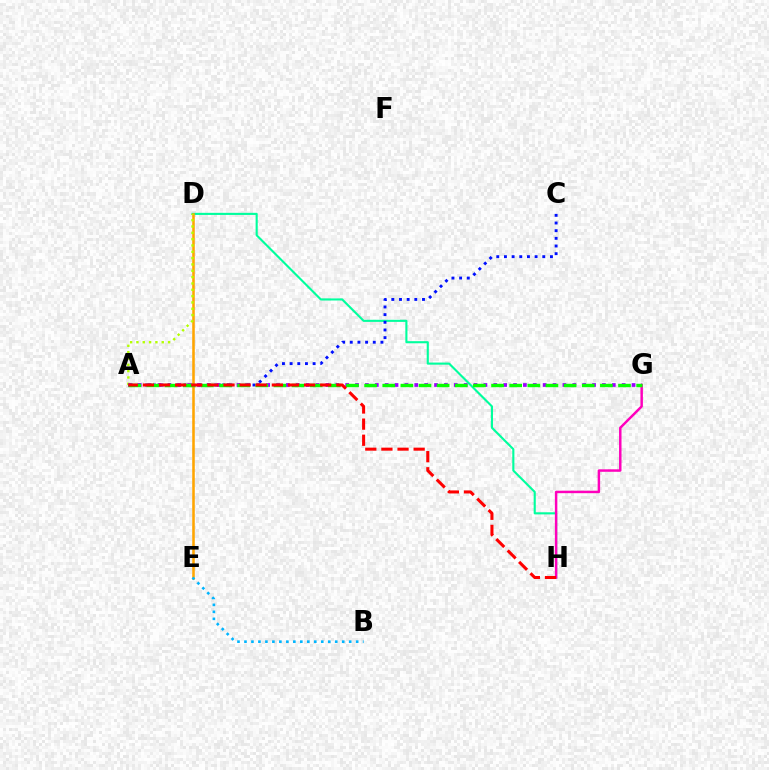{('D', 'H'): [{'color': '#00ff9d', 'line_style': 'solid', 'thickness': 1.52}], ('A', 'C'): [{'color': '#0010ff', 'line_style': 'dotted', 'thickness': 2.08}], ('G', 'H'): [{'color': '#ff00bd', 'line_style': 'solid', 'thickness': 1.78}], ('D', 'E'): [{'color': '#ffa500', 'line_style': 'solid', 'thickness': 1.84}], ('A', 'D'): [{'color': '#b3ff00', 'line_style': 'dotted', 'thickness': 1.72}], ('A', 'G'): [{'color': '#9b00ff', 'line_style': 'dotted', 'thickness': 2.68}, {'color': '#08ff00', 'line_style': 'dashed', 'thickness': 2.46}], ('A', 'H'): [{'color': '#ff0000', 'line_style': 'dashed', 'thickness': 2.19}], ('B', 'E'): [{'color': '#00b5ff', 'line_style': 'dotted', 'thickness': 1.9}]}